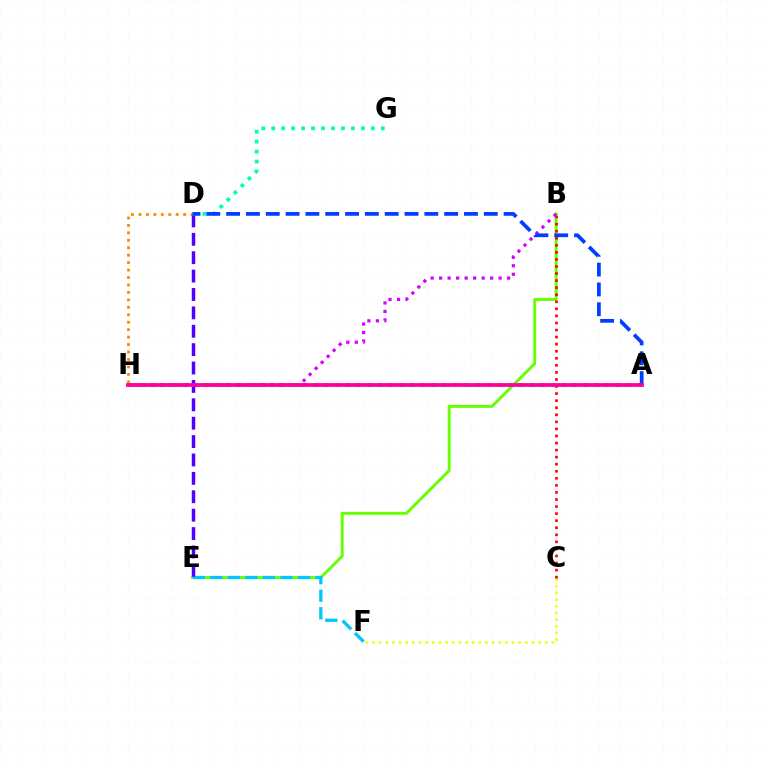{('A', 'H'): [{'color': '#00ff27', 'line_style': 'dotted', 'thickness': 2.94}, {'color': '#ff00a0', 'line_style': 'solid', 'thickness': 2.7}], ('D', 'H'): [{'color': '#ff8800', 'line_style': 'dotted', 'thickness': 2.02}], ('B', 'E'): [{'color': '#66ff00', 'line_style': 'solid', 'thickness': 2.11}], ('E', 'F'): [{'color': '#00c7ff', 'line_style': 'dashed', 'thickness': 2.38}], ('C', 'F'): [{'color': '#eeff00', 'line_style': 'dotted', 'thickness': 1.8}], ('B', 'C'): [{'color': '#ff0000', 'line_style': 'dotted', 'thickness': 1.92}], ('B', 'H'): [{'color': '#d600ff', 'line_style': 'dotted', 'thickness': 2.31}], ('D', 'E'): [{'color': '#4f00ff', 'line_style': 'dashed', 'thickness': 2.5}], ('D', 'G'): [{'color': '#00ffaf', 'line_style': 'dotted', 'thickness': 2.7}], ('A', 'D'): [{'color': '#003fff', 'line_style': 'dashed', 'thickness': 2.69}]}